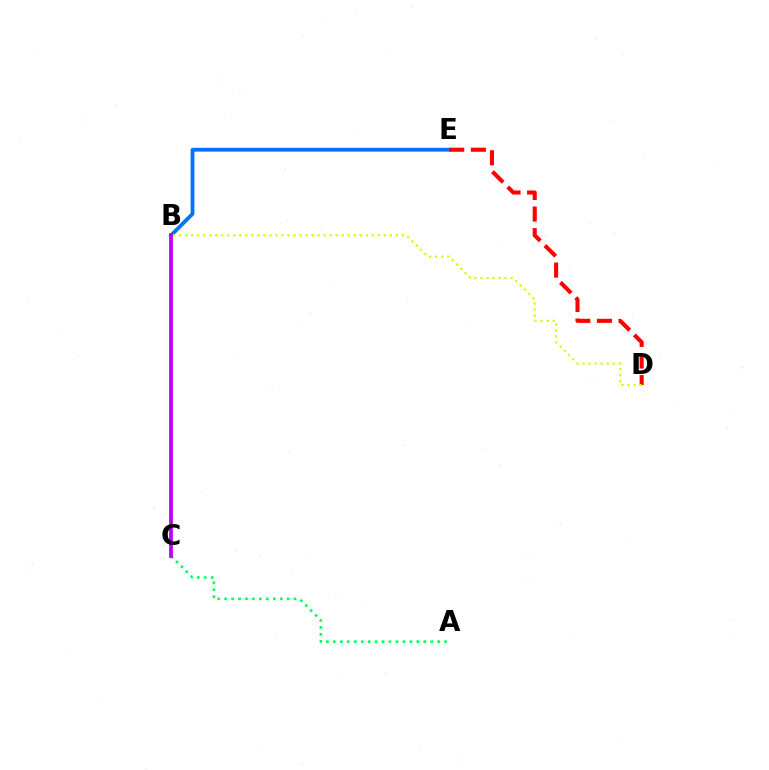{('B', 'E'): [{'color': '#0074ff', 'line_style': 'solid', 'thickness': 2.73}], ('D', 'E'): [{'color': '#ff0000', 'line_style': 'dashed', 'thickness': 2.94}], ('A', 'C'): [{'color': '#00ff5c', 'line_style': 'dotted', 'thickness': 1.89}], ('B', 'D'): [{'color': '#d1ff00', 'line_style': 'dotted', 'thickness': 1.64}], ('B', 'C'): [{'color': '#b900ff', 'line_style': 'solid', 'thickness': 2.69}]}